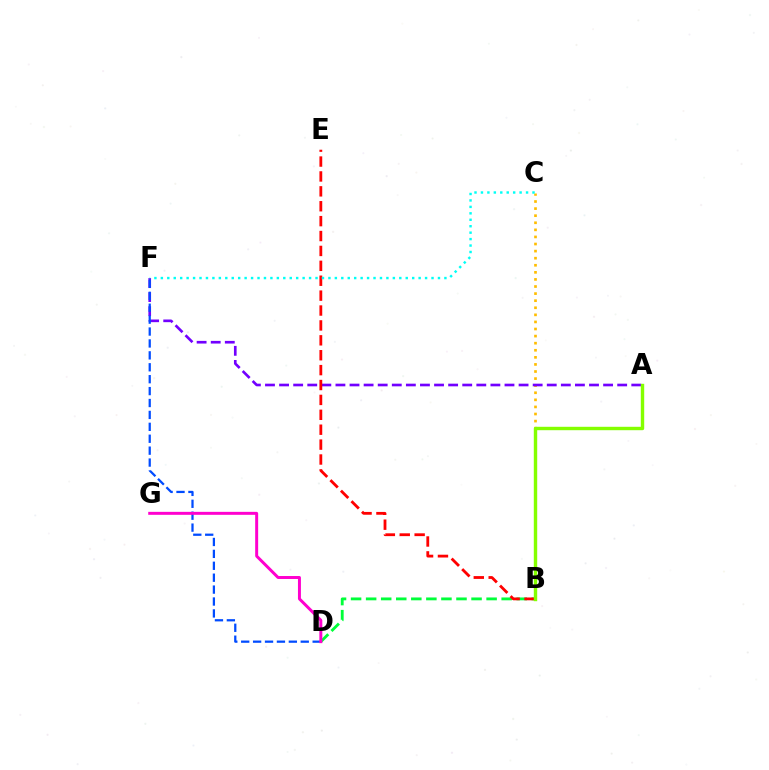{('B', 'C'): [{'color': '#ffbd00', 'line_style': 'dotted', 'thickness': 1.92}], ('A', 'F'): [{'color': '#7200ff', 'line_style': 'dashed', 'thickness': 1.91}], ('B', 'D'): [{'color': '#00ff39', 'line_style': 'dashed', 'thickness': 2.05}], ('B', 'E'): [{'color': '#ff0000', 'line_style': 'dashed', 'thickness': 2.02}], ('A', 'B'): [{'color': '#84ff00', 'line_style': 'solid', 'thickness': 2.45}], ('C', 'F'): [{'color': '#00fff6', 'line_style': 'dotted', 'thickness': 1.75}], ('D', 'F'): [{'color': '#004bff', 'line_style': 'dashed', 'thickness': 1.62}], ('D', 'G'): [{'color': '#ff00cf', 'line_style': 'solid', 'thickness': 2.14}]}